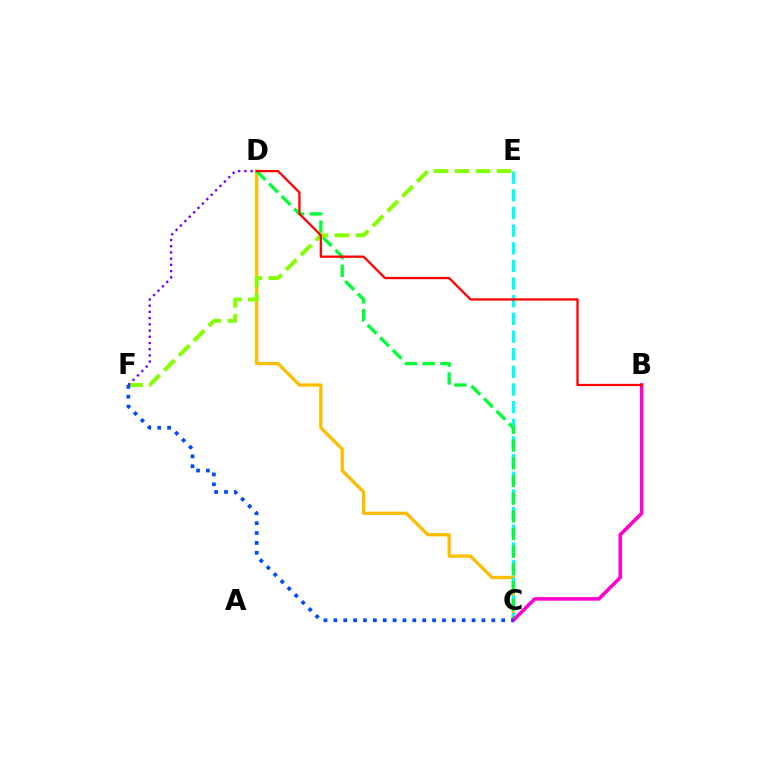{('C', 'D'): [{'color': '#ffbd00', 'line_style': 'solid', 'thickness': 2.37}, {'color': '#00ff39', 'line_style': 'dashed', 'thickness': 2.4}], ('C', 'E'): [{'color': '#00fff6', 'line_style': 'dashed', 'thickness': 2.4}], ('B', 'C'): [{'color': '#ff00cf', 'line_style': 'solid', 'thickness': 2.57}], ('E', 'F'): [{'color': '#84ff00', 'line_style': 'dashed', 'thickness': 2.85}], ('B', 'D'): [{'color': '#ff0000', 'line_style': 'solid', 'thickness': 1.64}], ('C', 'F'): [{'color': '#004bff', 'line_style': 'dotted', 'thickness': 2.68}], ('D', 'F'): [{'color': '#7200ff', 'line_style': 'dotted', 'thickness': 1.69}]}